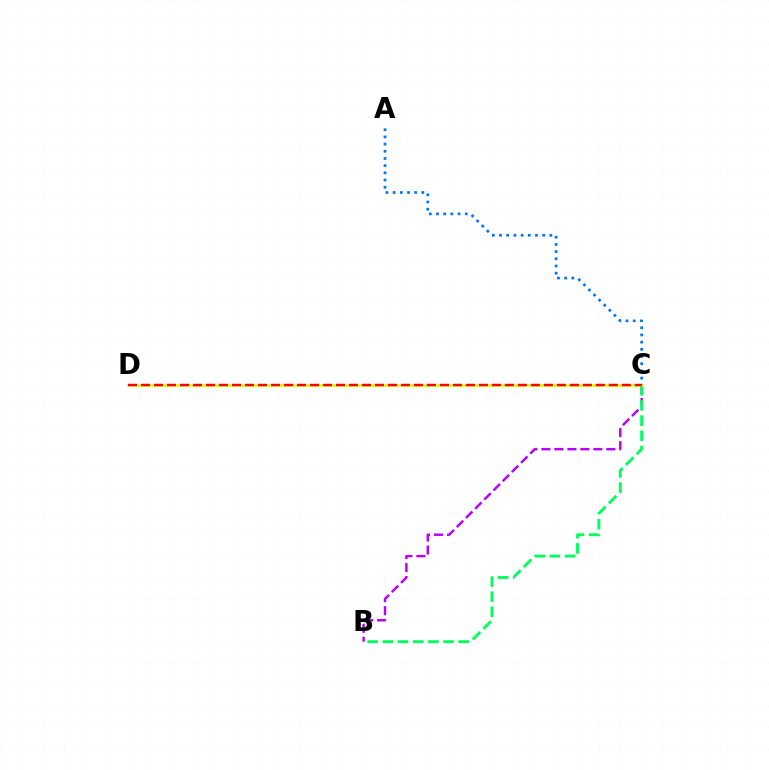{('A', 'C'): [{'color': '#0074ff', 'line_style': 'dotted', 'thickness': 1.95}], ('B', 'C'): [{'color': '#b900ff', 'line_style': 'dashed', 'thickness': 1.76}, {'color': '#00ff5c', 'line_style': 'dashed', 'thickness': 2.06}], ('C', 'D'): [{'color': '#d1ff00', 'line_style': 'solid', 'thickness': 1.88}, {'color': '#ff0000', 'line_style': 'dashed', 'thickness': 1.77}]}